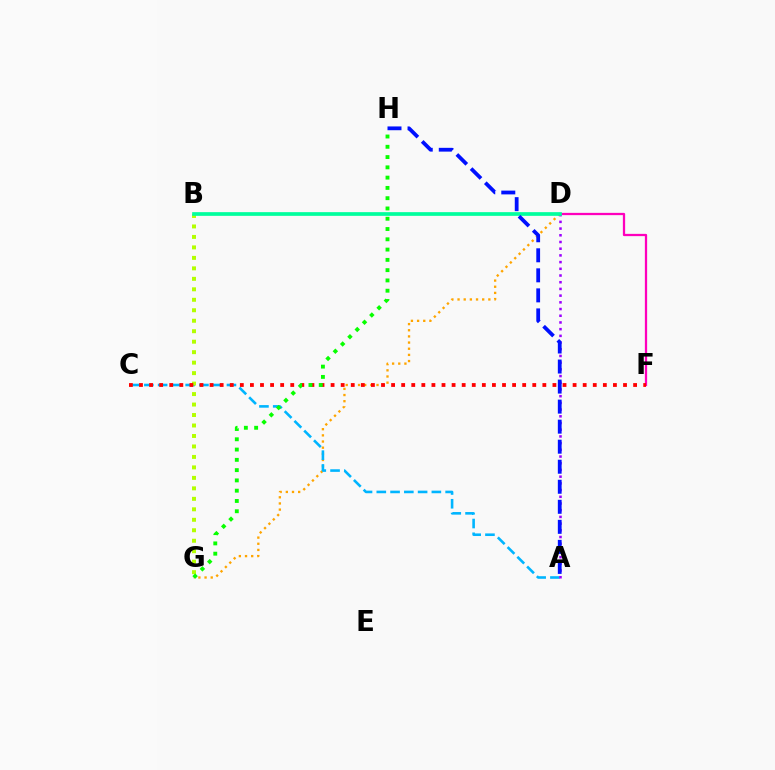{('D', 'G'): [{'color': '#ffa500', 'line_style': 'dotted', 'thickness': 1.67}], ('A', 'C'): [{'color': '#00b5ff', 'line_style': 'dashed', 'thickness': 1.87}], ('B', 'G'): [{'color': '#b3ff00', 'line_style': 'dotted', 'thickness': 2.85}], ('A', 'D'): [{'color': '#9b00ff', 'line_style': 'dotted', 'thickness': 1.82}], ('D', 'F'): [{'color': '#ff00bd', 'line_style': 'solid', 'thickness': 1.63}], ('C', 'F'): [{'color': '#ff0000', 'line_style': 'dotted', 'thickness': 2.74}], ('B', 'D'): [{'color': '#00ff9d', 'line_style': 'solid', 'thickness': 2.66}], ('A', 'H'): [{'color': '#0010ff', 'line_style': 'dashed', 'thickness': 2.72}], ('G', 'H'): [{'color': '#08ff00', 'line_style': 'dotted', 'thickness': 2.79}]}